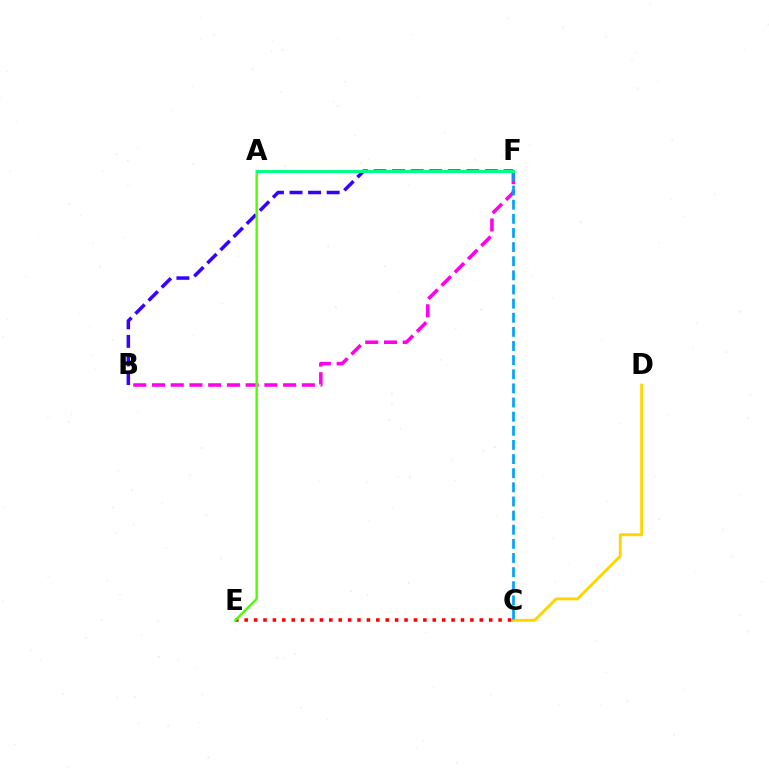{('B', 'F'): [{'color': '#ff00ed', 'line_style': 'dashed', 'thickness': 2.54}, {'color': '#3700ff', 'line_style': 'dashed', 'thickness': 2.52}], ('C', 'D'): [{'color': '#ffd500', 'line_style': 'solid', 'thickness': 2.09}], ('C', 'E'): [{'color': '#ff0000', 'line_style': 'dotted', 'thickness': 2.56}], ('A', 'E'): [{'color': '#4fff00', 'line_style': 'solid', 'thickness': 1.75}], ('C', 'F'): [{'color': '#009eff', 'line_style': 'dashed', 'thickness': 1.92}], ('A', 'F'): [{'color': '#00ff86', 'line_style': 'solid', 'thickness': 2.15}]}